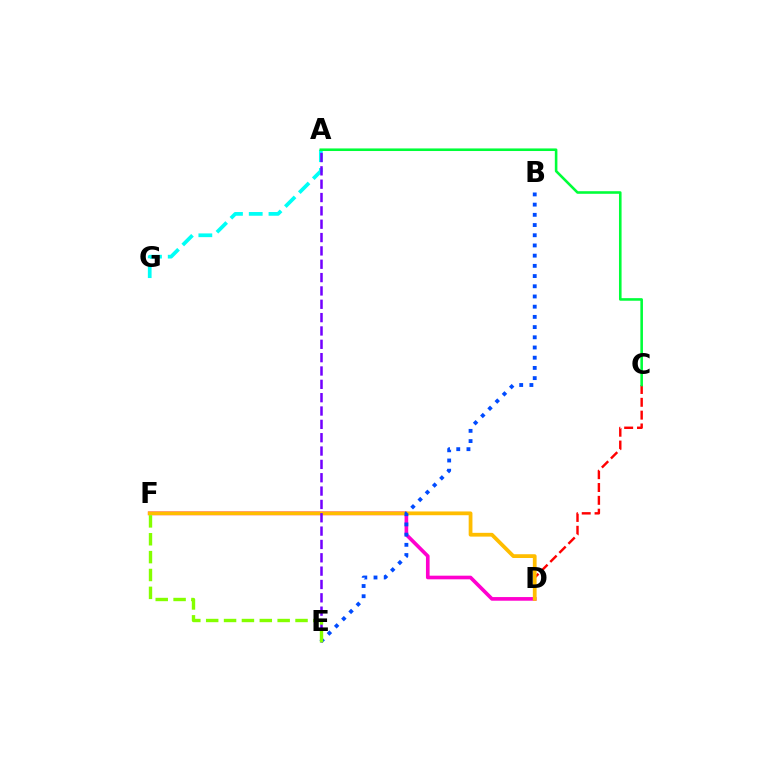{('A', 'G'): [{'color': '#00fff6', 'line_style': 'dashed', 'thickness': 2.68}], ('C', 'D'): [{'color': '#ff0000', 'line_style': 'dashed', 'thickness': 1.74}], ('D', 'F'): [{'color': '#ff00cf', 'line_style': 'solid', 'thickness': 2.63}, {'color': '#ffbd00', 'line_style': 'solid', 'thickness': 2.71}], ('A', 'C'): [{'color': '#00ff39', 'line_style': 'solid', 'thickness': 1.86}], ('B', 'E'): [{'color': '#004bff', 'line_style': 'dotted', 'thickness': 2.77}], ('A', 'E'): [{'color': '#7200ff', 'line_style': 'dashed', 'thickness': 1.81}], ('E', 'F'): [{'color': '#84ff00', 'line_style': 'dashed', 'thickness': 2.43}]}